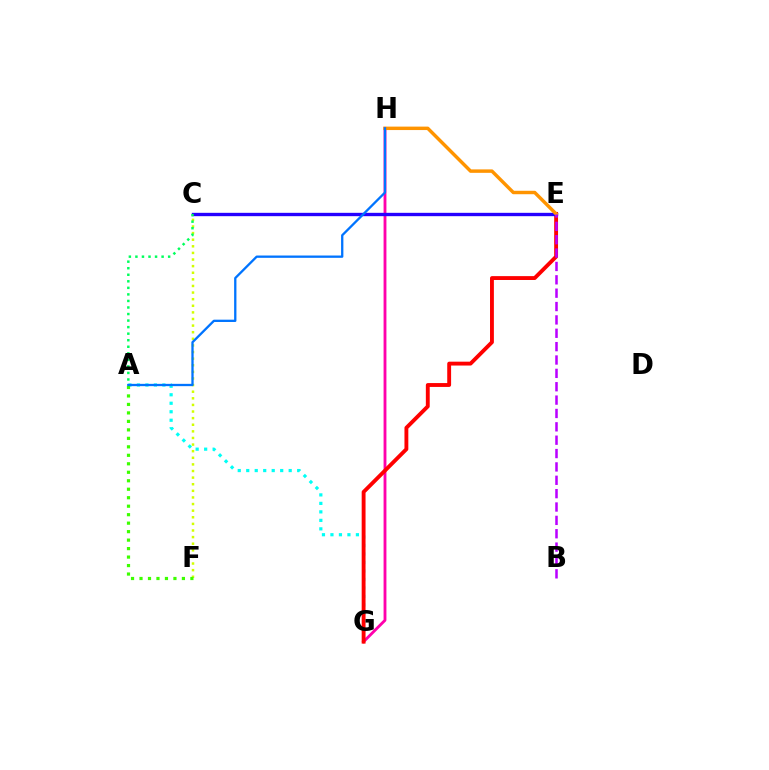{('A', 'G'): [{'color': '#00fff6', 'line_style': 'dotted', 'thickness': 2.31}], ('C', 'F'): [{'color': '#d1ff00', 'line_style': 'dotted', 'thickness': 1.8}], ('G', 'H'): [{'color': '#ff00ac', 'line_style': 'solid', 'thickness': 2.05}], ('E', 'G'): [{'color': '#ff0000', 'line_style': 'solid', 'thickness': 2.78}], ('C', 'E'): [{'color': '#2500ff', 'line_style': 'solid', 'thickness': 2.41}], ('A', 'F'): [{'color': '#3dff00', 'line_style': 'dotted', 'thickness': 2.3}], ('E', 'H'): [{'color': '#ff9400', 'line_style': 'solid', 'thickness': 2.48}], ('A', 'C'): [{'color': '#00ff5c', 'line_style': 'dotted', 'thickness': 1.78}], ('B', 'E'): [{'color': '#b900ff', 'line_style': 'dashed', 'thickness': 1.82}], ('A', 'H'): [{'color': '#0074ff', 'line_style': 'solid', 'thickness': 1.66}]}